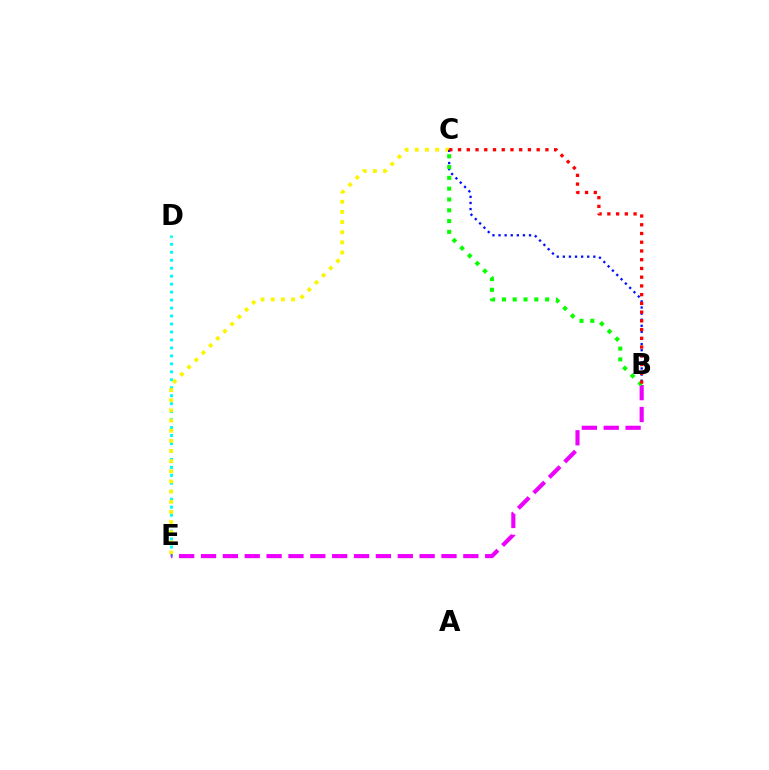{('D', 'E'): [{'color': '#00fff6', 'line_style': 'dotted', 'thickness': 2.16}], ('C', 'E'): [{'color': '#fcf500', 'line_style': 'dotted', 'thickness': 2.76}], ('B', 'C'): [{'color': '#0010ff', 'line_style': 'dotted', 'thickness': 1.66}, {'color': '#08ff00', 'line_style': 'dotted', 'thickness': 2.94}, {'color': '#ff0000', 'line_style': 'dotted', 'thickness': 2.37}], ('B', 'E'): [{'color': '#ee00ff', 'line_style': 'dashed', 'thickness': 2.97}]}